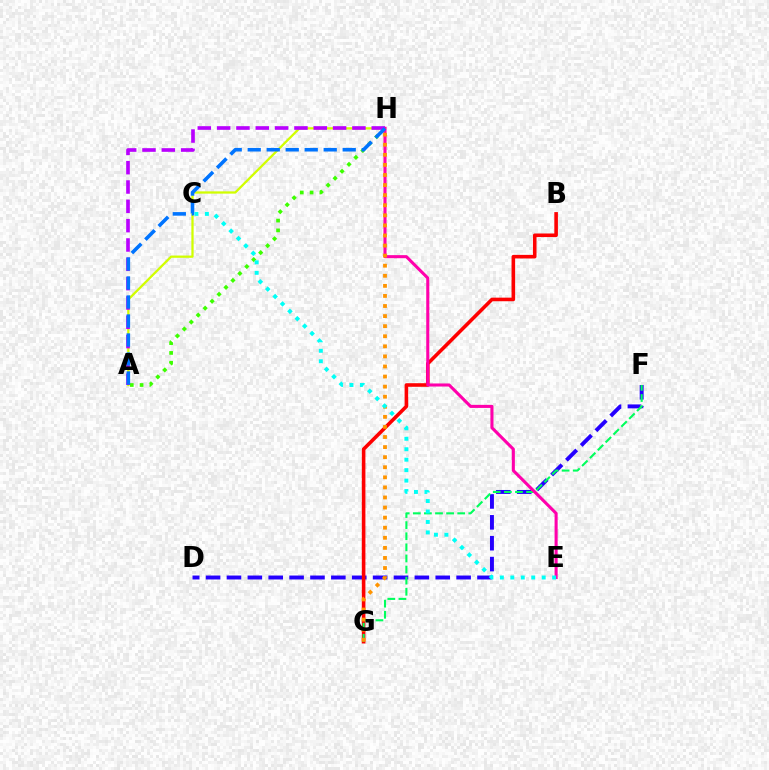{('A', 'H'): [{'color': '#3dff00', 'line_style': 'dotted', 'thickness': 2.67}, {'color': '#d1ff00', 'line_style': 'solid', 'thickness': 1.63}, {'color': '#b900ff', 'line_style': 'dashed', 'thickness': 2.63}, {'color': '#0074ff', 'line_style': 'dashed', 'thickness': 2.58}], ('D', 'F'): [{'color': '#2500ff', 'line_style': 'dashed', 'thickness': 2.84}], ('B', 'G'): [{'color': '#ff0000', 'line_style': 'solid', 'thickness': 2.58}], ('F', 'G'): [{'color': '#00ff5c', 'line_style': 'dashed', 'thickness': 1.51}], ('E', 'H'): [{'color': '#ff00ac', 'line_style': 'solid', 'thickness': 2.21}], ('G', 'H'): [{'color': '#ff9400', 'line_style': 'dotted', 'thickness': 2.74}], ('C', 'E'): [{'color': '#00fff6', 'line_style': 'dotted', 'thickness': 2.84}]}